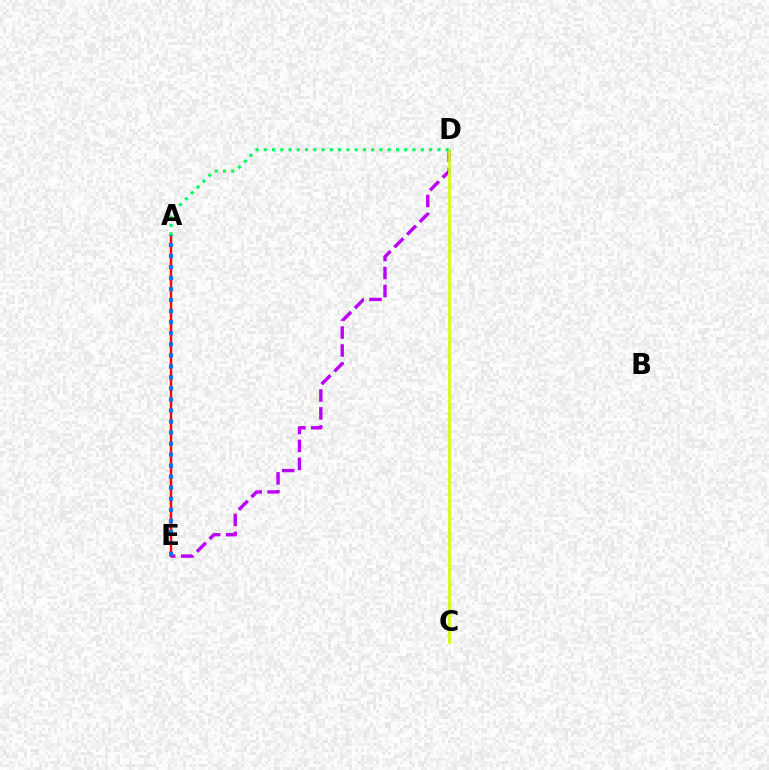{('D', 'E'): [{'color': '#b900ff', 'line_style': 'dashed', 'thickness': 2.44}], ('A', 'E'): [{'color': '#ff0000', 'line_style': 'solid', 'thickness': 1.77}, {'color': '#0074ff', 'line_style': 'dotted', 'thickness': 3.0}], ('C', 'D'): [{'color': '#d1ff00', 'line_style': 'solid', 'thickness': 1.89}], ('A', 'D'): [{'color': '#00ff5c', 'line_style': 'dotted', 'thickness': 2.25}]}